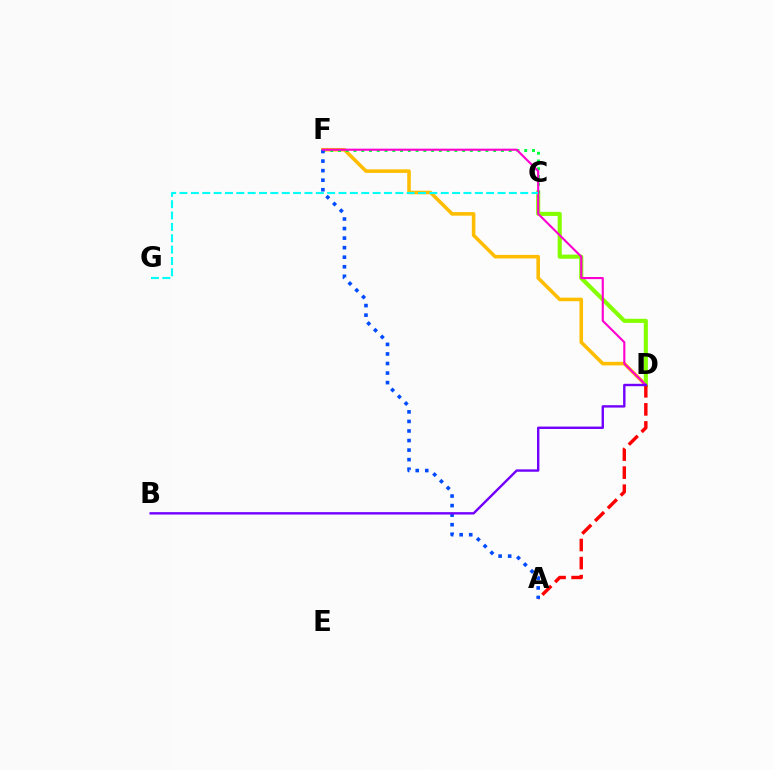{('D', 'F'): [{'color': '#ffbd00', 'line_style': 'solid', 'thickness': 2.57}, {'color': '#ff00cf', 'line_style': 'solid', 'thickness': 1.53}], ('C', 'D'): [{'color': '#84ff00', 'line_style': 'solid', 'thickness': 2.95}], ('C', 'F'): [{'color': '#00ff39', 'line_style': 'dotted', 'thickness': 2.11}], ('A', 'D'): [{'color': '#ff0000', 'line_style': 'dashed', 'thickness': 2.45}], ('A', 'F'): [{'color': '#004bff', 'line_style': 'dotted', 'thickness': 2.6}], ('C', 'G'): [{'color': '#00fff6', 'line_style': 'dashed', 'thickness': 1.54}], ('B', 'D'): [{'color': '#7200ff', 'line_style': 'solid', 'thickness': 1.73}]}